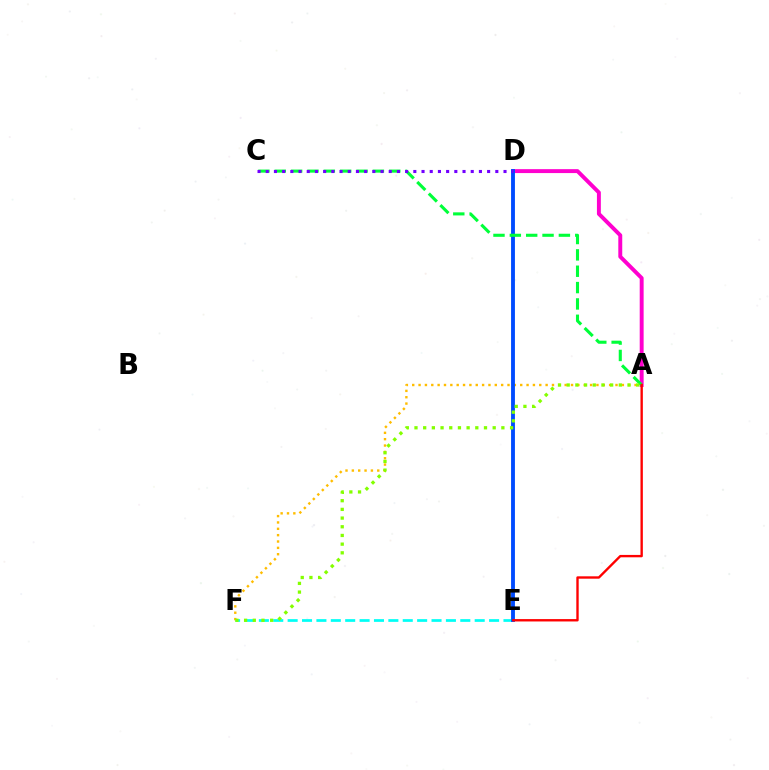{('A', 'F'): [{'color': '#ffbd00', 'line_style': 'dotted', 'thickness': 1.73}, {'color': '#84ff00', 'line_style': 'dotted', 'thickness': 2.36}], ('A', 'D'): [{'color': '#ff00cf', 'line_style': 'solid', 'thickness': 2.83}], ('E', 'F'): [{'color': '#00fff6', 'line_style': 'dashed', 'thickness': 1.95}], ('D', 'E'): [{'color': '#004bff', 'line_style': 'solid', 'thickness': 2.78}], ('A', 'C'): [{'color': '#00ff39', 'line_style': 'dashed', 'thickness': 2.22}], ('C', 'D'): [{'color': '#7200ff', 'line_style': 'dotted', 'thickness': 2.23}], ('A', 'E'): [{'color': '#ff0000', 'line_style': 'solid', 'thickness': 1.71}]}